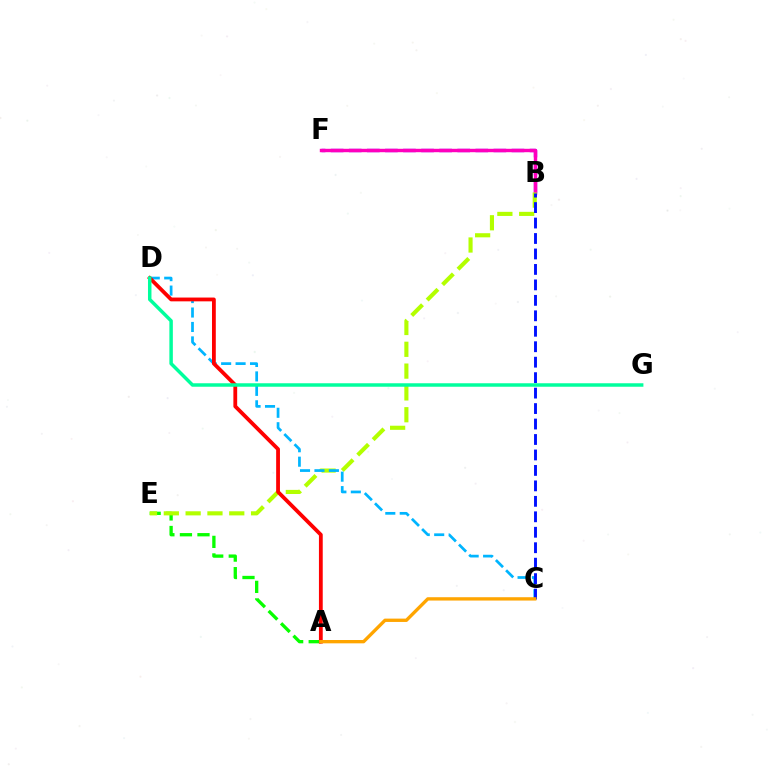{('B', 'F'): [{'color': '#9b00ff', 'line_style': 'dashed', 'thickness': 2.46}, {'color': '#ff00bd', 'line_style': 'solid', 'thickness': 2.45}], ('A', 'E'): [{'color': '#08ff00', 'line_style': 'dashed', 'thickness': 2.38}], ('B', 'E'): [{'color': '#b3ff00', 'line_style': 'dashed', 'thickness': 2.96}], ('C', 'D'): [{'color': '#00b5ff', 'line_style': 'dashed', 'thickness': 1.96}], ('B', 'C'): [{'color': '#0010ff', 'line_style': 'dashed', 'thickness': 2.1}], ('A', 'D'): [{'color': '#ff0000', 'line_style': 'solid', 'thickness': 2.73}], ('D', 'G'): [{'color': '#00ff9d', 'line_style': 'solid', 'thickness': 2.5}], ('A', 'C'): [{'color': '#ffa500', 'line_style': 'solid', 'thickness': 2.4}]}